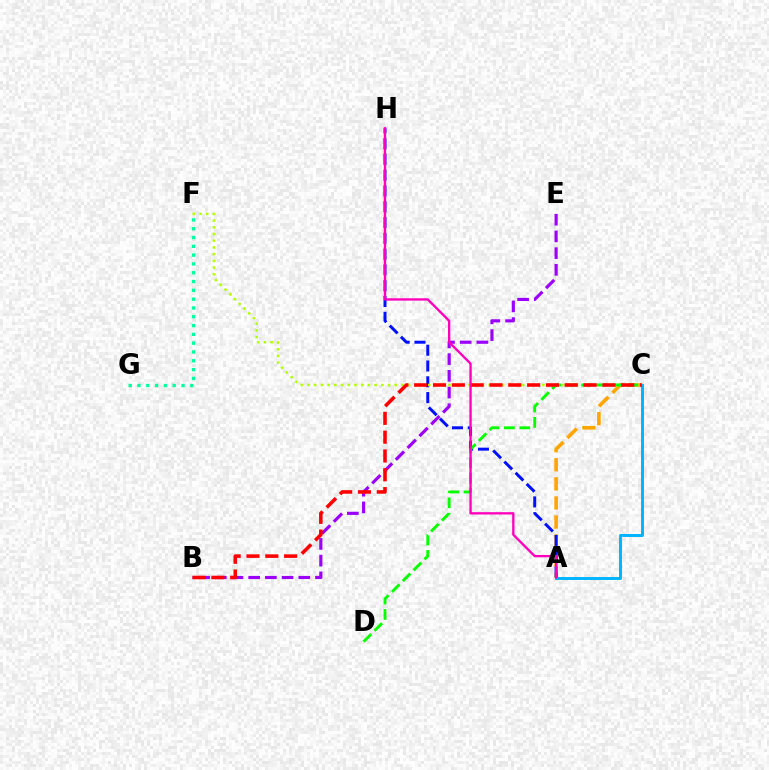{('B', 'E'): [{'color': '#9b00ff', 'line_style': 'dashed', 'thickness': 2.27}], ('A', 'C'): [{'color': '#ffa500', 'line_style': 'dashed', 'thickness': 2.59}, {'color': '#00b5ff', 'line_style': 'solid', 'thickness': 2.11}], ('A', 'H'): [{'color': '#0010ff', 'line_style': 'dashed', 'thickness': 2.14}, {'color': '#ff00bd', 'line_style': 'solid', 'thickness': 1.69}], ('C', 'F'): [{'color': '#b3ff00', 'line_style': 'dotted', 'thickness': 1.82}], ('C', 'D'): [{'color': '#08ff00', 'line_style': 'dashed', 'thickness': 2.09}], ('F', 'G'): [{'color': '#00ff9d', 'line_style': 'dotted', 'thickness': 2.39}], ('B', 'C'): [{'color': '#ff0000', 'line_style': 'dashed', 'thickness': 2.56}]}